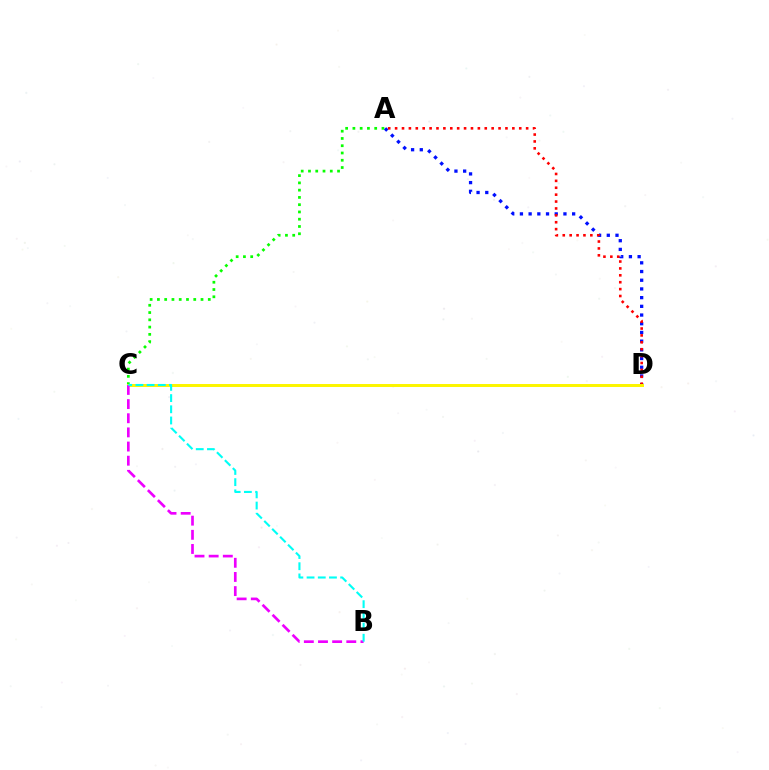{('A', 'D'): [{'color': '#0010ff', 'line_style': 'dotted', 'thickness': 2.36}, {'color': '#ff0000', 'line_style': 'dotted', 'thickness': 1.87}], ('A', 'C'): [{'color': '#08ff00', 'line_style': 'dotted', 'thickness': 1.97}], ('C', 'D'): [{'color': '#fcf500', 'line_style': 'solid', 'thickness': 2.14}], ('B', 'C'): [{'color': '#ee00ff', 'line_style': 'dashed', 'thickness': 1.92}, {'color': '#00fff6', 'line_style': 'dashed', 'thickness': 1.52}]}